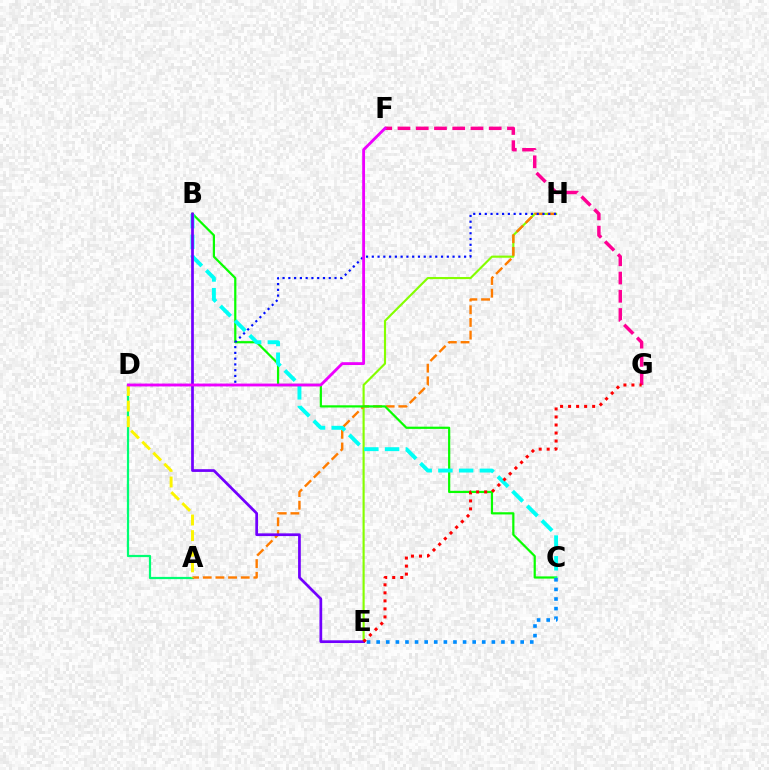{('E', 'H'): [{'color': '#84ff00', 'line_style': 'solid', 'thickness': 1.54}], ('A', 'D'): [{'color': '#00ff74', 'line_style': 'solid', 'thickness': 1.6}, {'color': '#fcf500', 'line_style': 'dashed', 'thickness': 2.12}], ('A', 'H'): [{'color': '#ff7c00', 'line_style': 'dashed', 'thickness': 1.72}], ('F', 'G'): [{'color': '#ff0094', 'line_style': 'dashed', 'thickness': 2.48}], ('B', 'C'): [{'color': '#08ff00', 'line_style': 'solid', 'thickness': 1.59}, {'color': '#00fff6', 'line_style': 'dashed', 'thickness': 2.82}], ('B', 'E'): [{'color': '#7200ff', 'line_style': 'solid', 'thickness': 1.96}], ('D', 'H'): [{'color': '#0010ff', 'line_style': 'dotted', 'thickness': 1.57}], ('E', 'G'): [{'color': '#ff0000', 'line_style': 'dotted', 'thickness': 2.18}], ('C', 'E'): [{'color': '#008cff', 'line_style': 'dotted', 'thickness': 2.61}], ('D', 'F'): [{'color': '#ee00ff', 'line_style': 'solid', 'thickness': 2.05}]}